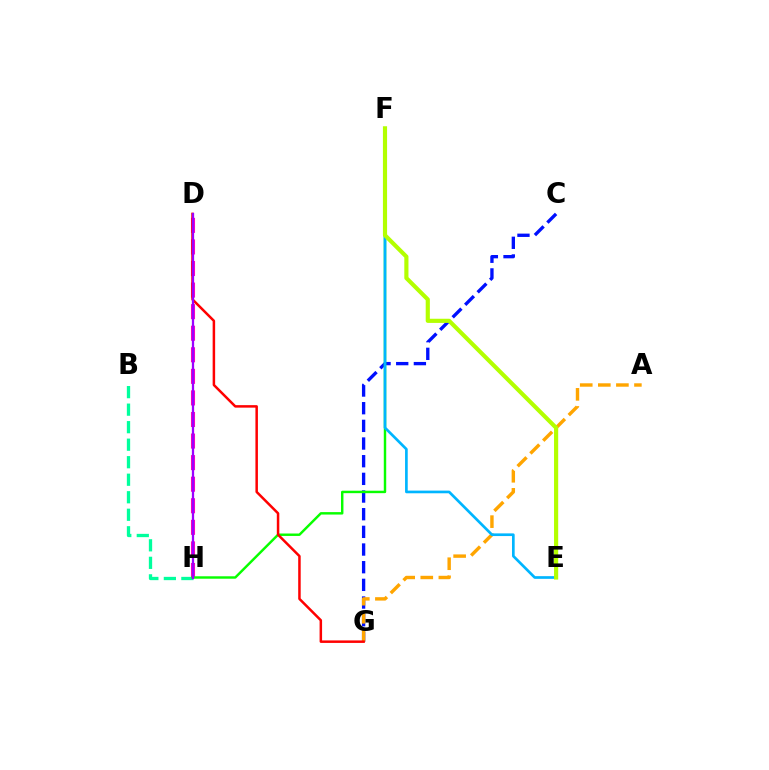{('B', 'H'): [{'color': '#00ff9d', 'line_style': 'dashed', 'thickness': 2.38}], ('D', 'H'): [{'color': '#ff00bd', 'line_style': 'dashed', 'thickness': 2.93}, {'color': '#9b00ff', 'line_style': 'solid', 'thickness': 1.64}], ('C', 'G'): [{'color': '#0010ff', 'line_style': 'dashed', 'thickness': 2.4}], ('F', 'H'): [{'color': '#08ff00', 'line_style': 'solid', 'thickness': 1.76}], ('A', 'G'): [{'color': '#ffa500', 'line_style': 'dashed', 'thickness': 2.46}], ('D', 'G'): [{'color': '#ff0000', 'line_style': 'solid', 'thickness': 1.8}], ('E', 'F'): [{'color': '#00b5ff', 'line_style': 'solid', 'thickness': 1.93}, {'color': '#b3ff00', 'line_style': 'solid', 'thickness': 2.99}]}